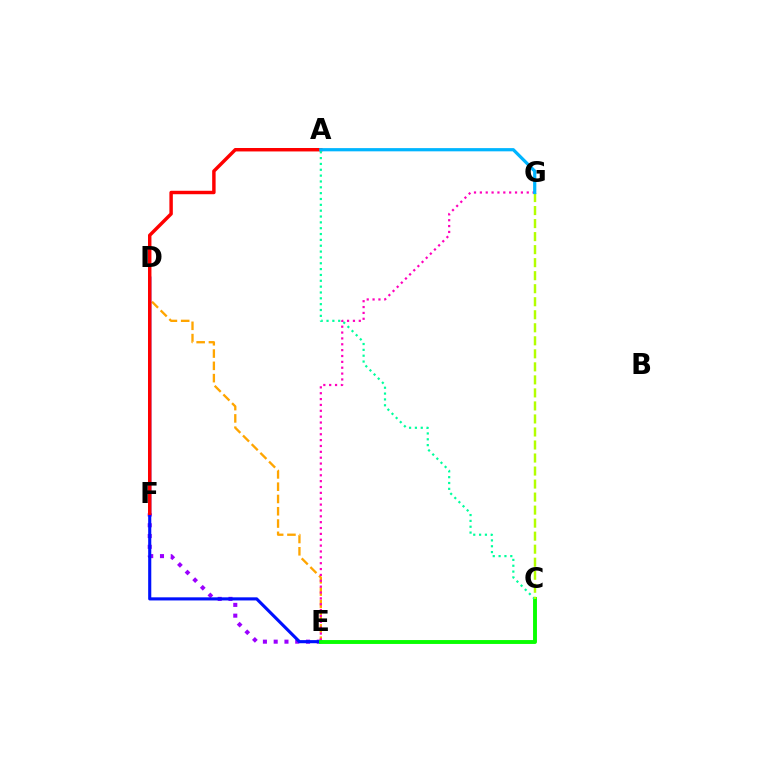{('D', 'E'): [{'color': '#ffa500', 'line_style': 'dashed', 'thickness': 1.67}, {'color': '#0010ff', 'line_style': 'solid', 'thickness': 2.24}], ('E', 'F'): [{'color': '#9b00ff', 'line_style': 'dotted', 'thickness': 2.93}], ('E', 'G'): [{'color': '#ff00bd', 'line_style': 'dotted', 'thickness': 1.59}], ('C', 'E'): [{'color': '#08ff00', 'line_style': 'solid', 'thickness': 2.8}], ('A', 'F'): [{'color': '#ff0000', 'line_style': 'solid', 'thickness': 2.48}], ('A', 'C'): [{'color': '#00ff9d', 'line_style': 'dotted', 'thickness': 1.59}], ('C', 'G'): [{'color': '#b3ff00', 'line_style': 'dashed', 'thickness': 1.77}], ('A', 'G'): [{'color': '#00b5ff', 'line_style': 'solid', 'thickness': 2.32}]}